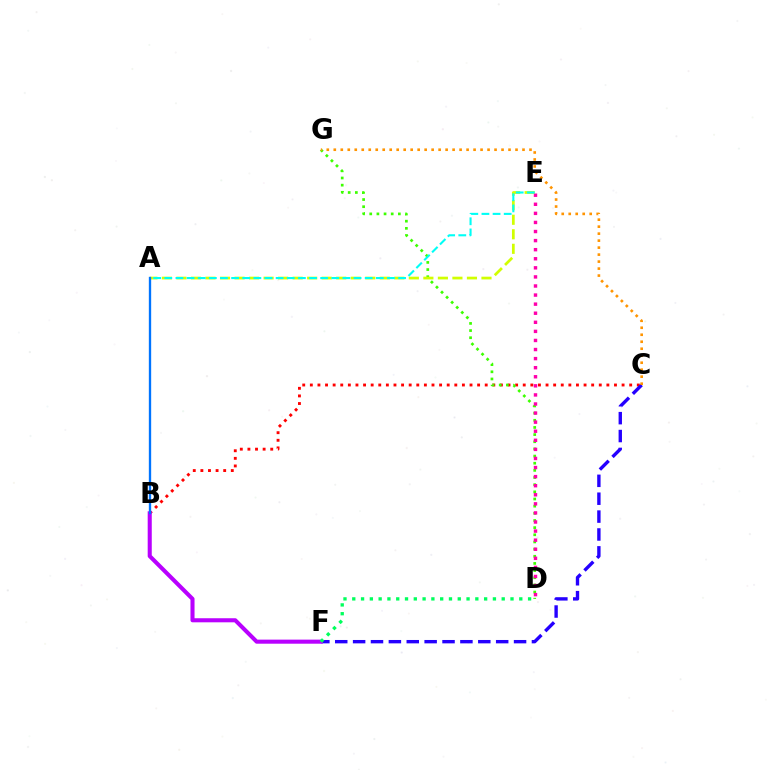{('B', 'C'): [{'color': '#ff0000', 'line_style': 'dotted', 'thickness': 2.07}], ('D', 'G'): [{'color': '#3dff00', 'line_style': 'dotted', 'thickness': 1.94}], ('A', 'E'): [{'color': '#d1ff00', 'line_style': 'dashed', 'thickness': 1.97}, {'color': '#00fff6', 'line_style': 'dashed', 'thickness': 1.51}], ('C', 'F'): [{'color': '#2500ff', 'line_style': 'dashed', 'thickness': 2.43}], ('D', 'E'): [{'color': '#ff00ac', 'line_style': 'dotted', 'thickness': 2.47}], ('B', 'F'): [{'color': '#b900ff', 'line_style': 'solid', 'thickness': 2.93}], ('A', 'B'): [{'color': '#0074ff', 'line_style': 'solid', 'thickness': 1.68}], ('C', 'G'): [{'color': '#ff9400', 'line_style': 'dotted', 'thickness': 1.9}], ('D', 'F'): [{'color': '#00ff5c', 'line_style': 'dotted', 'thickness': 2.39}]}